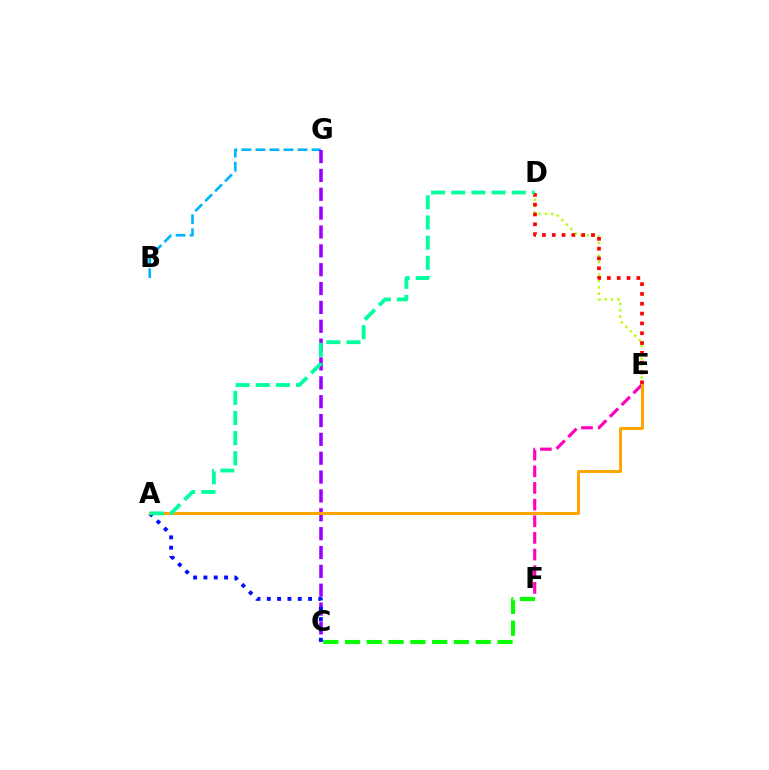{('B', 'G'): [{'color': '#00b5ff', 'line_style': 'dashed', 'thickness': 1.91}], ('C', 'G'): [{'color': '#9b00ff', 'line_style': 'dashed', 'thickness': 2.56}], ('D', 'E'): [{'color': '#b3ff00', 'line_style': 'dotted', 'thickness': 1.72}, {'color': '#ff0000', 'line_style': 'dotted', 'thickness': 2.67}], ('E', 'F'): [{'color': '#ff00bd', 'line_style': 'dashed', 'thickness': 2.26}], ('A', 'C'): [{'color': '#0010ff', 'line_style': 'dotted', 'thickness': 2.8}], ('C', 'F'): [{'color': '#08ff00', 'line_style': 'dashed', 'thickness': 2.96}], ('A', 'E'): [{'color': '#ffa500', 'line_style': 'solid', 'thickness': 2.14}], ('A', 'D'): [{'color': '#00ff9d', 'line_style': 'dashed', 'thickness': 2.74}]}